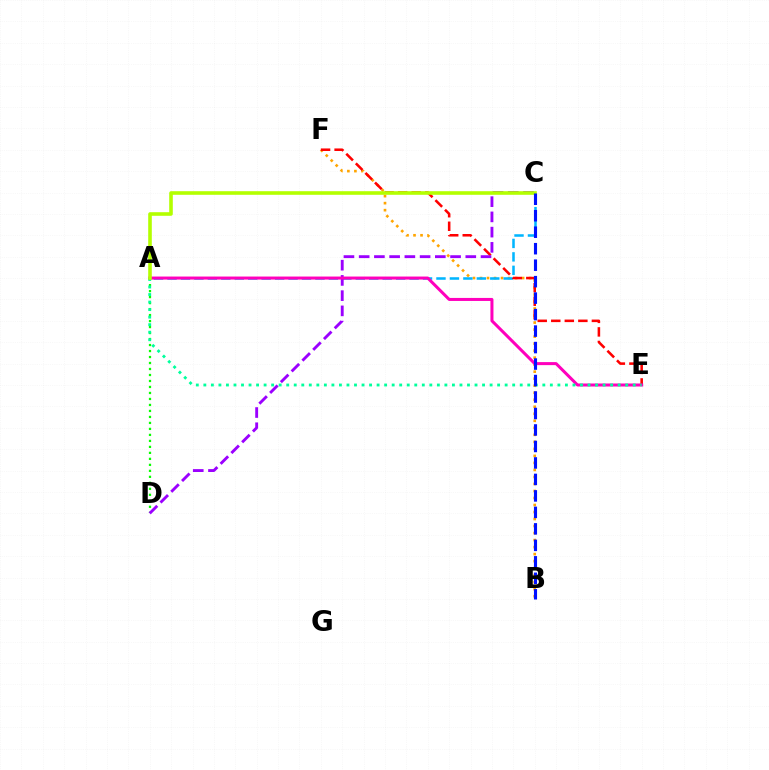{('B', 'F'): [{'color': '#ffa500', 'line_style': 'dotted', 'thickness': 1.91}], ('A', 'C'): [{'color': '#00b5ff', 'line_style': 'dashed', 'thickness': 1.83}, {'color': '#b3ff00', 'line_style': 'solid', 'thickness': 2.59}], ('A', 'D'): [{'color': '#08ff00', 'line_style': 'dotted', 'thickness': 1.63}], ('E', 'F'): [{'color': '#ff0000', 'line_style': 'dashed', 'thickness': 1.84}], ('C', 'D'): [{'color': '#9b00ff', 'line_style': 'dashed', 'thickness': 2.07}], ('A', 'E'): [{'color': '#ff00bd', 'line_style': 'solid', 'thickness': 2.18}, {'color': '#00ff9d', 'line_style': 'dotted', 'thickness': 2.05}], ('B', 'C'): [{'color': '#0010ff', 'line_style': 'dashed', 'thickness': 2.24}]}